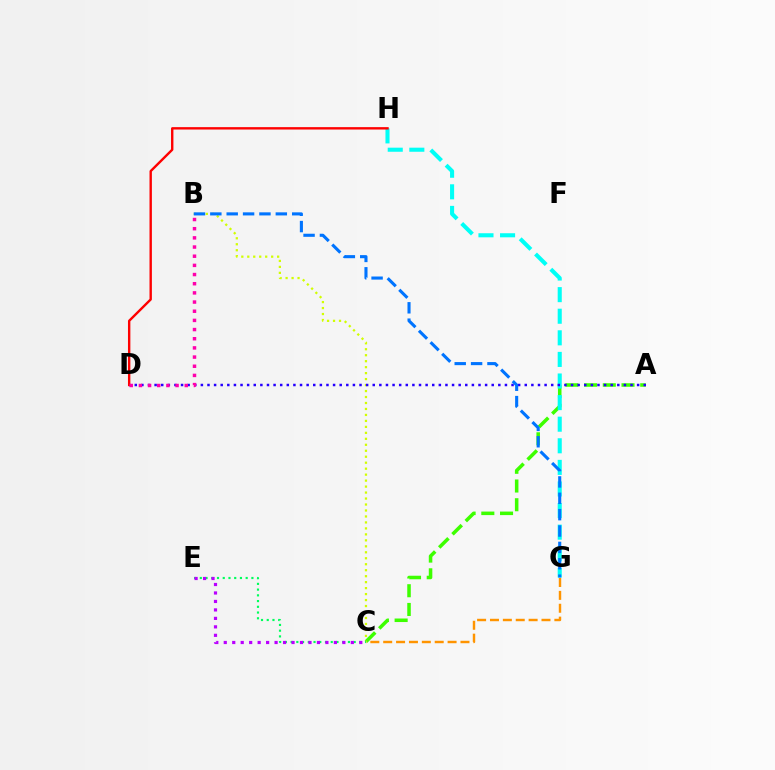{('A', 'C'): [{'color': '#3dff00', 'line_style': 'dashed', 'thickness': 2.54}], ('C', 'G'): [{'color': '#ff9400', 'line_style': 'dashed', 'thickness': 1.75}], ('G', 'H'): [{'color': '#00fff6', 'line_style': 'dashed', 'thickness': 2.93}], ('B', 'C'): [{'color': '#d1ff00', 'line_style': 'dotted', 'thickness': 1.62}], ('A', 'D'): [{'color': '#2500ff', 'line_style': 'dotted', 'thickness': 1.8}], ('C', 'E'): [{'color': '#00ff5c', 'line_style': 'dotted', 'thickness': 1.56}, {'color': '#b900ff', 'line_style': 'dotted', 'thickness': 2.3}], ('B', 'G'): [{'color': '#0074ff', 'line_style': 'dashed', 'thickness': 2.22}], ('D', 'H'): [{'color': '#ff0000', 'line_style': 'solid', 'thickness': 1.72}], ('B', 'D'): [{'color': '#ff00ac', 'line_style': 'dotted', 'thickness': 2.49}]}